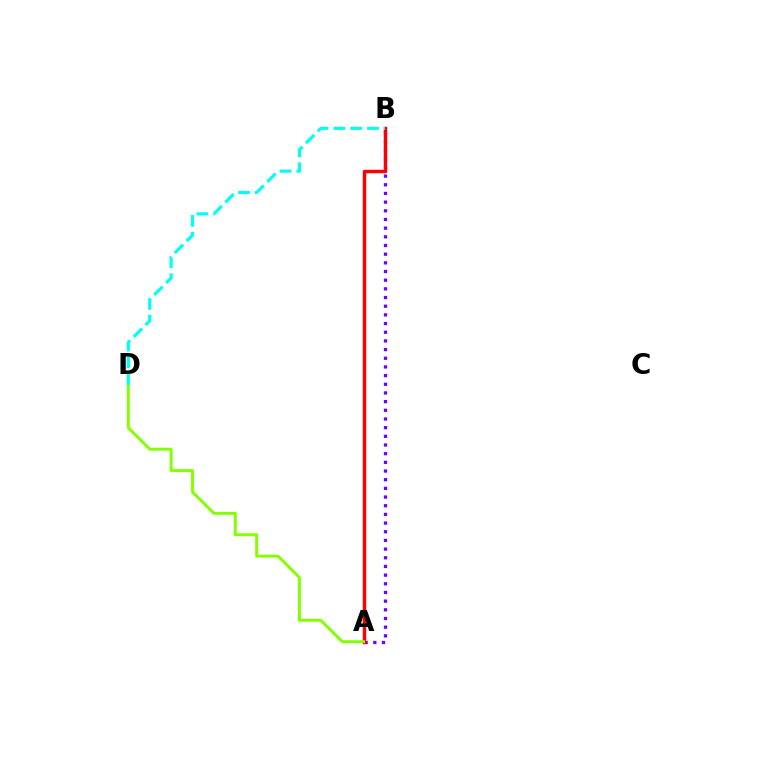{('A', 'B'): [{'color': '#7200ff', 'line_style': 'dotted', 'thickness': 2.36}, {'color': '#ff0000', 'line_style': 'solid', 'thickness': 2.48}], ('A', 'D'): [{'color': '#84ff00', 'line_style': 'solid', 'thickness': 2.12}], ('B', 'D'): [{'color': '#00fff6', 'line_style': 'dashed', 'thickness': 2.28}]}